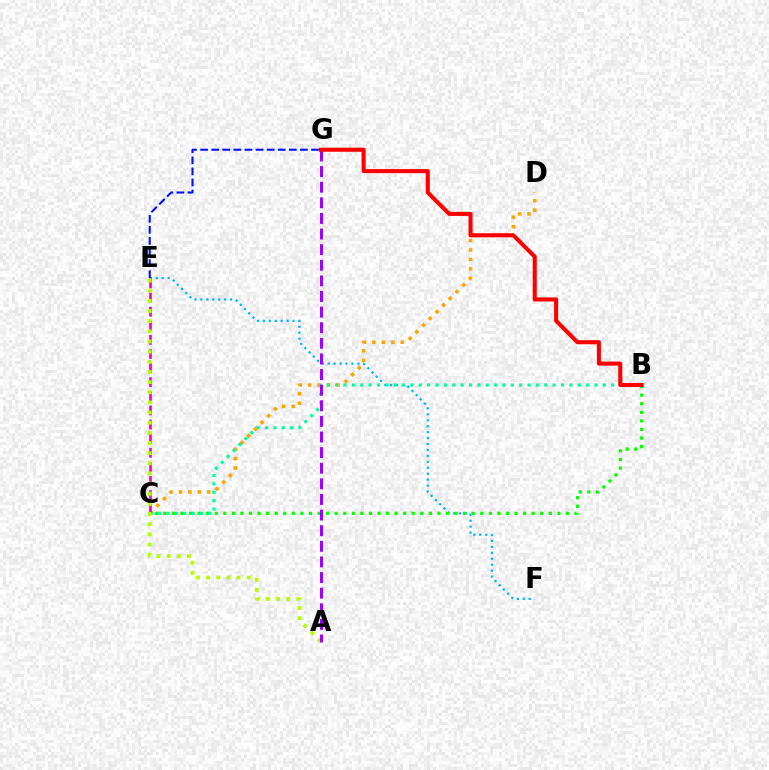{('E', 'F'): [{'color': '#00b5ff', 'line_style': 'dotted', 'thickness': 1.61}], ('B', 'C'): [{'color': '#08ff00', 'line_style': 'dotted', 'thickness': 2.33}, {'color': '#00ff9d', 'line_style': 'dotted', 'thickness': 2.27}], ('C', 'D'): [{'color': '#ffa500', 'line_style': 'dotted', 'thickness': 2.57}], ('E', 'G'): [{'color': '#0010ff', 'line_style': 'dashed', 'thickness': 1.51}], ('C', 'E'): [{'color': '#ff00bd', 'line_style': 'dashed', 'thickness': 1.92}], ('A', 'E'): [{'color': '#b3ff00', 'line_style': 'dotted', 'thickness': 2.76}], ('A', 'G'): [{'color': '#9b00ff', 'line_style': 'dashed', 'thickness': 2.12}], ('B', 'G'): [{'color': '#ff0000', 'line_style': 'solid', 'thickness': 2.93}]}